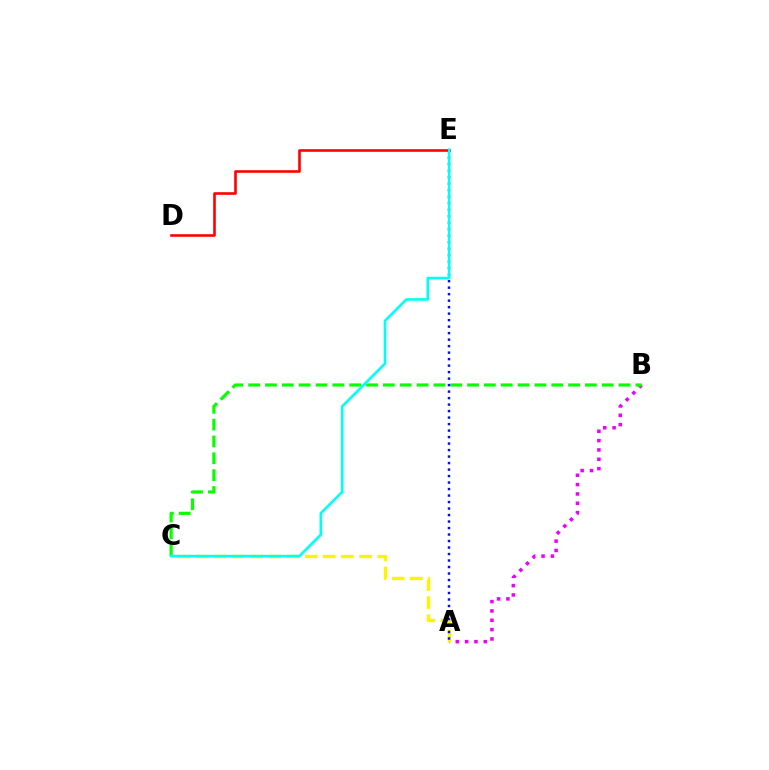{('A', 'B'): [{'color': '#ee00ff', 'line_style': 'dotted', 'thickness': 2.54}], ('A', 'C'): [{'color': '#fcf500', 'line_style': 'dashed', 'thickness': 2.47}], ('D', 'E'): [{'color': '#ff0000', 'line_style': 'solid', 'thickness': 1.87}], ('B', 'C'): [{'color': '#08ff00', 'line_style': 'dashed', 'thickness': 2.29}], ('A', 'E'): [{'color': '#0010ff', 'line_style': 'dotted', 'thickness': 1.77}], ('C', 'E'): [{'color': '#00fff6', 'line_style': 'solid', 'thickness': 1.88}]}